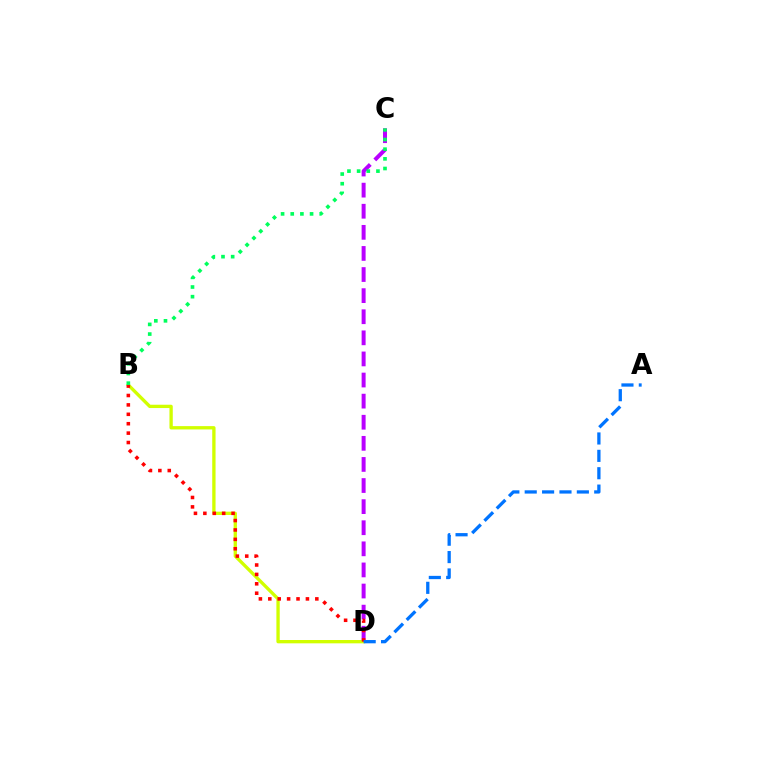{('B', 'D'): [{'color': '#d1ff00', 'line_style': 'solid', 'thickness': 2.39}, {'color': '#ff0000', 'line_style': 'dotted', 'thickness': 2.56}], ('C', 'D'): [{'color': '#b900ff', 'line_style': 'dashed', 'thickness': 2.87}], ('A', 'D'): [{'color': '#0074ff', 'line_style': 'dashed', 'thickness': 2.36}], ('B', 'C'): [{'color': '#00ff5c', 'line_style': 'dotted', 'thickness': 2.63}]}